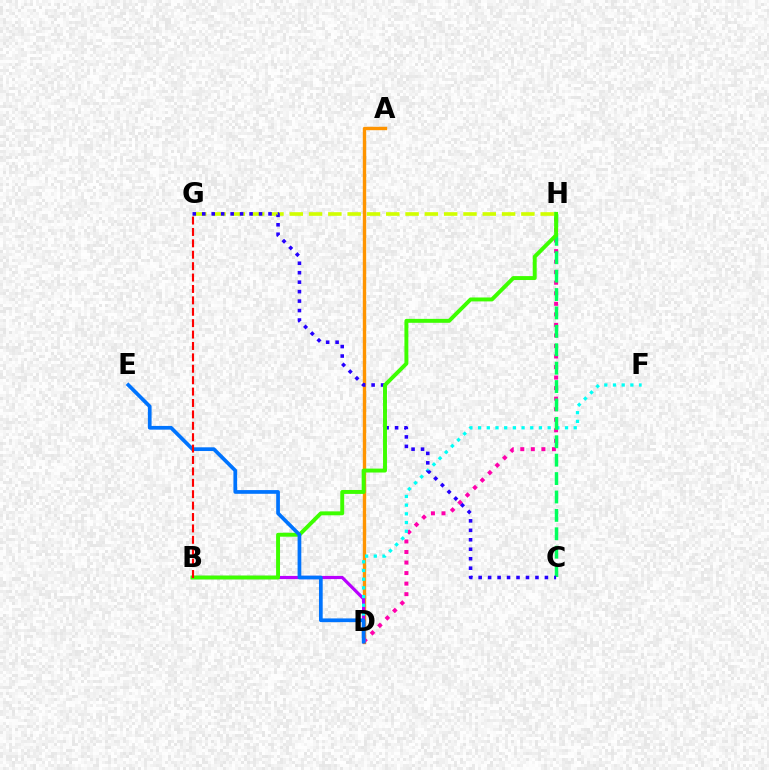{('G', 'H'): [{'color': '#d1ff00', 'line_style': 'dashed', 'thickness': 2.62}], ('A', 'D'): [{'color': '#ff9400', 'line_style': 'solid', 'thickness': 2.44}], ('D', 'H'): [{'color': '#ff00ac', 'line_style': 'dotted', 'thickness': 2.86}], ('B', 'D'): [{'color': '#b900ff', 'line_style': 'solid', 'thickness': 2.29}], ('D', 'F'): [{'color': '#00fff6', 'line_style': 'dotted', 'thickness': 2.36}], ('C', 'H'): [{'color': '#00ff5c', 'line_style': 'dashed', 'thickness': 2.5}], ('C', 'G'): [{'color': '#2500ff', 'line_style': 'dotted', 'thickness': 2.57}], ('B', 'H'): [{'color': '#3dff00', 'line_style': 'solid', 'thickness': 2.83}], ('D', 'E'): [{'color': '#0074ff', 'line_style': 'solid', 'thickness': 2.67}], ('B', 'G'): [{'color': '#ff0000', 'line_style': 'dashed', 'thickness': 1.55}]}